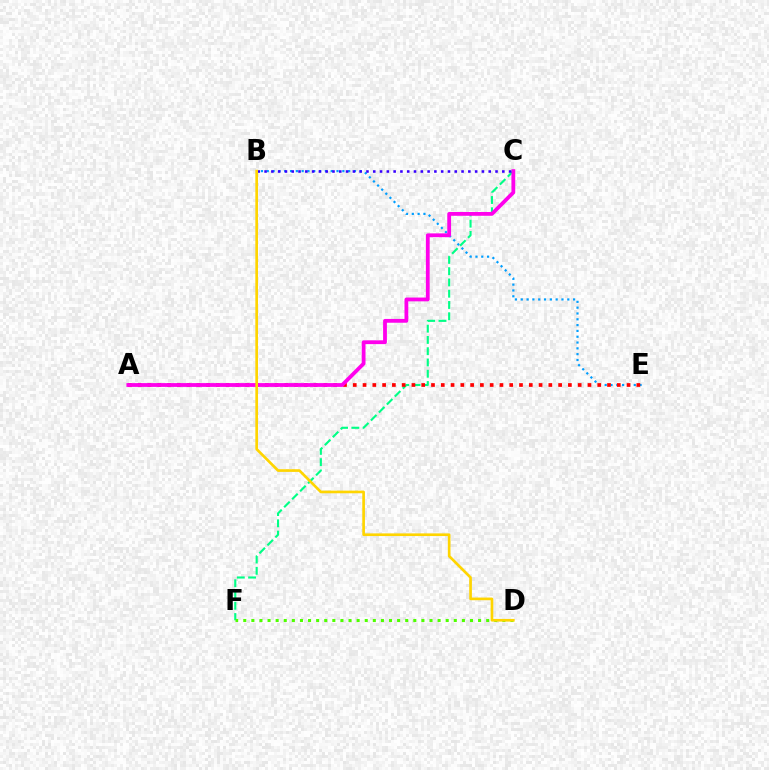{('B', 'E'): [{'color': '#009eff', 'line_style': 'dotted', 'thickness': 1.58}], ('C', 'F'): [{'color': '#00ff86', 'line_style': 'dashed', 'thickness': 1.53}], ('A', 'E'): [{'color': '#ff0000', 'line_style': 'dotted', 'thickness': 2.66}], ('A', 'C'): [{'color': '#ff00ed', 'line_style': 'solid', 'thickness': 2.73}], ('B', 'C'): [{'color': '#3700ff', 'line_style': 'dotted', 'thickness': 1.85}], ('D', 'F'): [{'color': '#4fff00', 'line_style': 'dotted', 'thickness': 2.2}], ('B', 'D'): [{'color': '#ffd500', 'line_style': 'solid', 'thickness': 1.92}]}